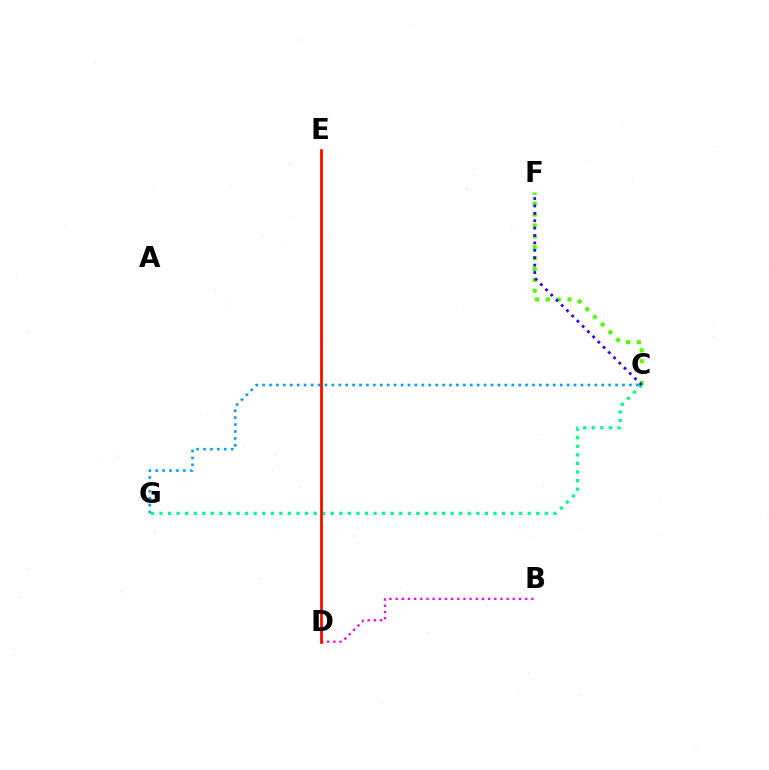{('C', 'F'): [{'color': '#4fff00', 'line_style': 'dotted', 'thickness': 2.96}, {'color': '#3700ff', 'line_style': 'dotted', 'thickness': 2.01}], ('C', 'G'): [{'color': '#00ff86', 'line_style': 'dotted', 'thickness': 2.33}, {'color': '#009eff', 'line_style': 'dotted', 'thickness': 1.88}], ('D', 'E'): [{'color': '#ffd500', 'line_style': 'solid', 'thickness': 1.87}, {'color': '#ff0000', 'line_style': 'solid', 'thickness': 1.89}], ('B', 'D'): [{'color': '#ff00ed', 'line_style': 'dotted', 'thickness': 1.68}]}